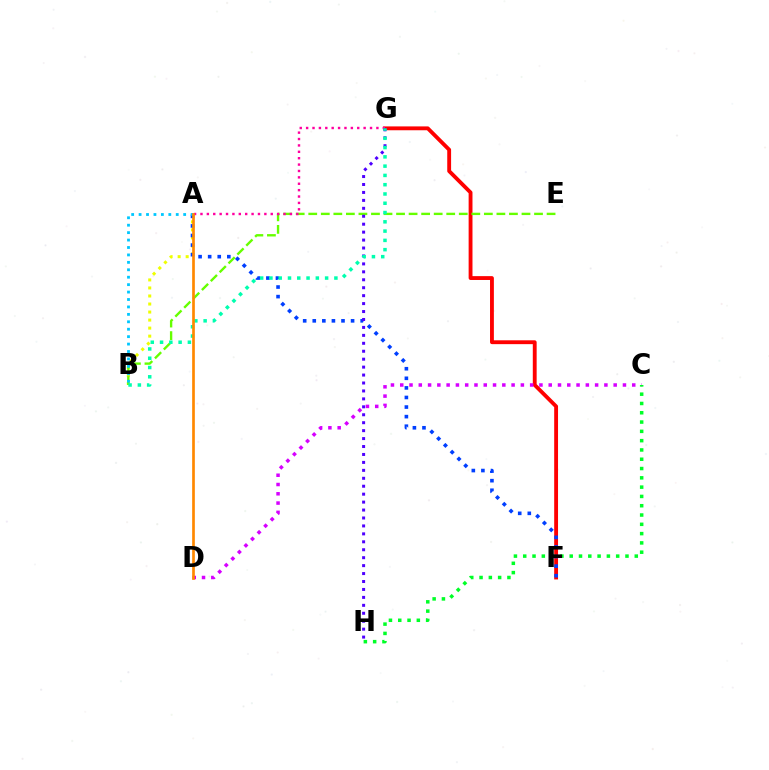{('F', 'G'): [{'color': '#ff0000', 'line_style': 'solid', 'thickness': 2.77}], ('A', 'B'): [{'color': '#eeff00', 'line_style': 'dotted', 'thickness': 2.18}, {'color': '#00c7ff', 'line_style': 'dotted', 'thickness': 2.02}], ('A', 'F'): [{'color': '#003fff', 'line_style': 'dotted', 'thickness': 2.6}], ('B', 'E'): [{'color': '#66ff00', 'line_style': 'dashed', 'thickness': 1.7}], ('C', 'D'): [{'color': '#d600ff', 'line_style': 'dotted', 'thickness': 2.52}], ('A', 'G'): [{'color': '#ff00a0', 'line_style': 'dotted', 'thickness': 1.74}], ('C', 'H'): [{'color': '#00ff27', 'line_style': 'dotted', 'thickness': 2.53}], ('G', 'H'): [{'color': '#4f00ff', 'line_style': 'dotted', 'thickness': 2.16}], ('B', 'G'): [{'color': '#00ffaf', 'line_style': 'dotted', 'thickness': 2.52}], ('A', 'D'): [{'color': '#ff8800', 'line_style': 'solid', 'thickness': 1.93}]}